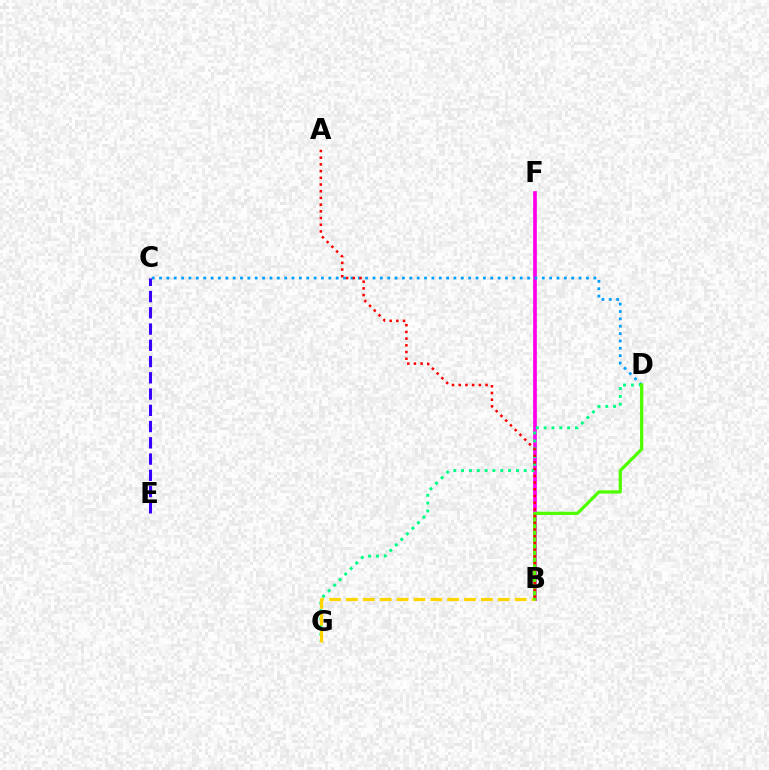{('B', 'F'): [{'color': '#ff00ed', 'line_style': 'solid', 'thickness': 2.67}], ('C', 'E'): [{'color': '#3700ff', 'line_style': 'dashed', 'thickness': 2.21}], ('C', 'D'): [{'color': '#009eff', 'line_style': 'dotted', 'thickness': 2.0}], ('D', 'G'): [{'color': '#00ff86', 'line_style': 'dotted', 'thickness': 2.13}], ('B', 'G'): [{'color': '#ffd500', 'line_style': 'dashed', 'thickness': 2.29}], ('B', 'D'): [{'color': '#4fff00', 'line_style': 'solid', 'thickness': 2.33}], ('A', 'B'): [{'color': '#ff0000', 'line_style': 'dotted', 'thickness': 1.82}]}